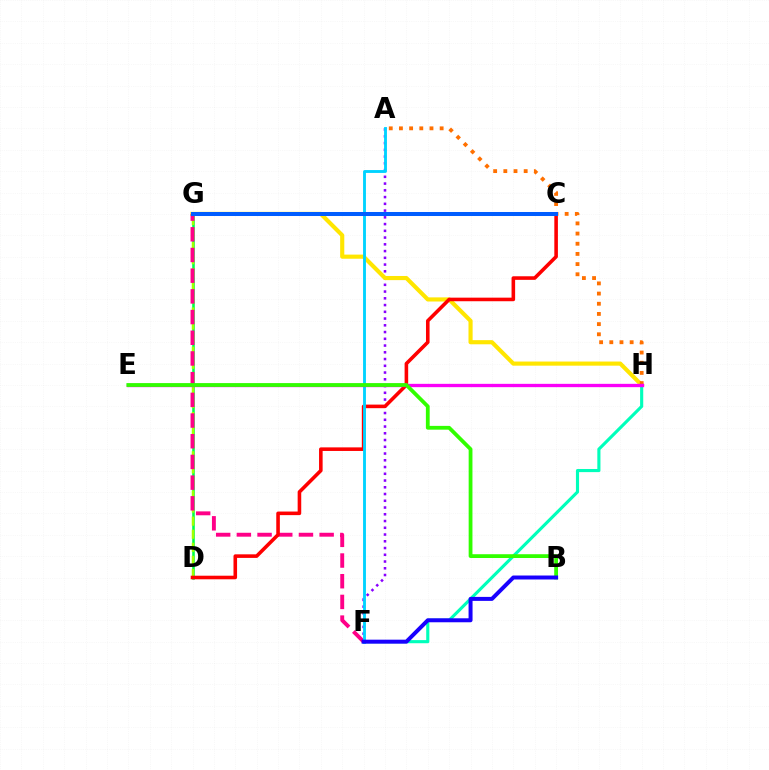{('A', 'F'): [{'color': '#8a00ff', 'line_style': 'dotted', 'thickness': 1.83}, {'color': '#00d3ff', 'line_style': 'solid', 'thickness': 2.06}], ('D', 'G'): [{'color': '#00ff45', 'line_style': 'solid', 'thickness': 1.84}, {'color': '#a2ff00', 'line_style': 'dashed', 'thickness': 1.78}], ('G', 'H'): [{'color': '#ffe600', 'line_style': 'solid', 'thickness': 2.98}], ('F', 'H'): [{'color': '#00ffbb', 'line_style': 'solid', 'thickness': 2.25}], ('A', 'H'): [{'color': '#ff7000', 'line_style': 'dotted', 'thickness': 2.76}], ('F', 'G'): [{'color': '#ff0088', 'line_style': 'dashed', 'thickness': 2.81}], ('C', 'D'): [{'color': '#ff0000', 'line_style': 'solid', 'thickness': 2.58}], ('C', 'G'): [{'color': '#005dff', 'line_style': 'solid', 'thickness': 2.89}], ('E', 'H'): [{'color': '#fa00f9', 'line_style': 'solid', 'thickness': 2.39}], ('B', 'E'): [{'color': '#31ff00', 'line_style': 'solid', 'thickness': 2.73}], ('B', 'F'): [{'color': '#1900ff', 'line_style': 'solid', 'thickness': 2.87}]}